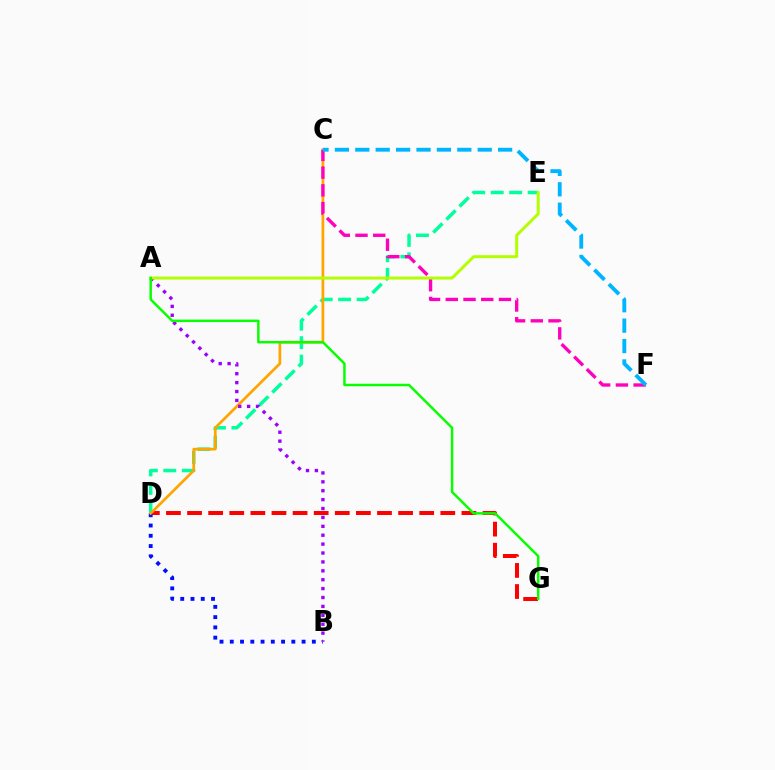{('D', 'E'): [{'color': '#00ff9d', 'line_style': 'dashed', 'thickness': 2.51}], ('D', 'G'): [{'color': '#ff0000', 'line_style': 'dashed', 'thickness': 2.87}], ('B', 'D'): [{'color': '#0010ff', 'line_style': 'dotted', 'thickness': 2.79}], ('C', 'D'): [{'color': '#ffa500', 'line_style': 'solid', 'thickness': 1.95}], ('A', 'B'): [{'color': '#9b00ff', 'line_style': 'dotted', 'thickness': 2.42}], ('C', 'F'): [{'color': '#ff00bd', 'line_style': 'dashed', 'thickness': 2.41}, {'color': '#00b5ff', 'line_style': 'dashed', 'thickness': 2.77}], ('A', 'E'): [{'color': '#b3ff00', 'line_style': 'solid', 'thickness': 2.14}], ('A', 'G'): [{'color': '#08ff00', 'line_style': 'solid', 'thickness': 1.77}]}